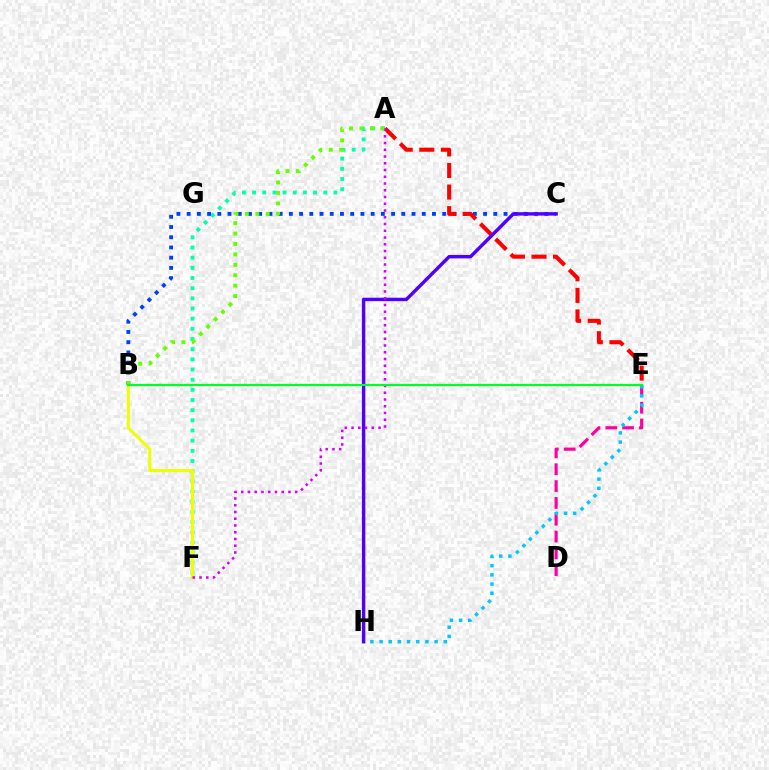{('D', 'E'): [{'color': '#ff00a0', 'line_style': 'dashed', 'thickness': 2.29}], ('A', 'F'): [{'color': '#00ffaf', 'line_style': 'dotted', 'thickness': 2.76}, {'color': '#d600ff', 'line_style': 'dotted', 'thickness': 1.83}], ('E', 'H'): [{'color': '#00c7ff', 'line_style': 'dotted', 'thickness': 2.49}], ('B', 'F'): [{'color': '#eeff00', 'line_style': 'solid', 'thickness': 2.2}], ('B', 'C'): [{'color': '#003fff', 'line_style': 'dotted', 'thickness': 2.78}], ('A', 'E'): [{'color': '#ff0000', 'line_style': 'dashed', 'thickness': 2.93}], ('C', 'H'): [{'color': '#4f00ff', 'line_style': 'solid', 'thickness': 2.46}], ('B', 'E'): [{'color': '#ff8800', 'line_style': 'dotted', 'thickness': 1.51}, {'color': '#00ff27', 'line_style': 'solid', 'thickness': 1.56}], ('A', 'B'): [{'color': '#66ff00', 'line_style': 'dotted', 'thickness': 2.83}]}